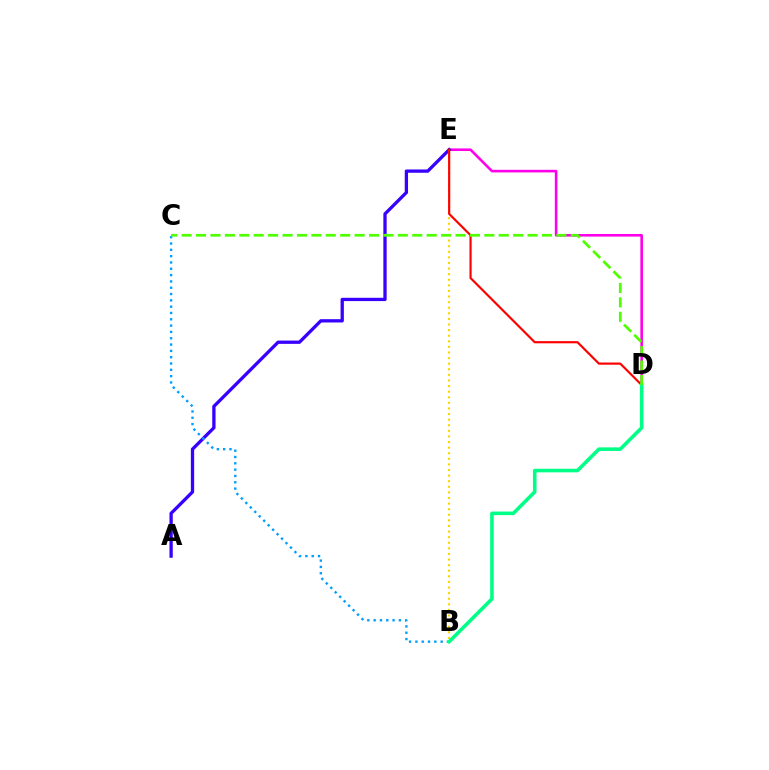{('D', 'E'): [{'color': '#ff00ed', 'line_style': 'solid', 'thickness': 1.87}, {'color': '#ff0000', 'line_style': 'solid', 'thickness': 1.56}], ('A', 'E'): [{'color': '#3700ff', 'line_style': 'solid', 'thickness': 2.37}], ('B', 'E'): [{'color': '#ffd500', 'line_style': 'dotted', 'thickness': 1.52}], ('B', 'C'): [{'color': '#009eff', 'line_style': 'dotted', 'thickness': 1.72}], ('B', 'D'): [{'color': '#00ff86', 'line_style': 'solid', 'thickness': 2.58}], ('C', 'D'): [{'color': '#4fff00', 'line_style': 'dashed', 'thickness': 1.96}]}